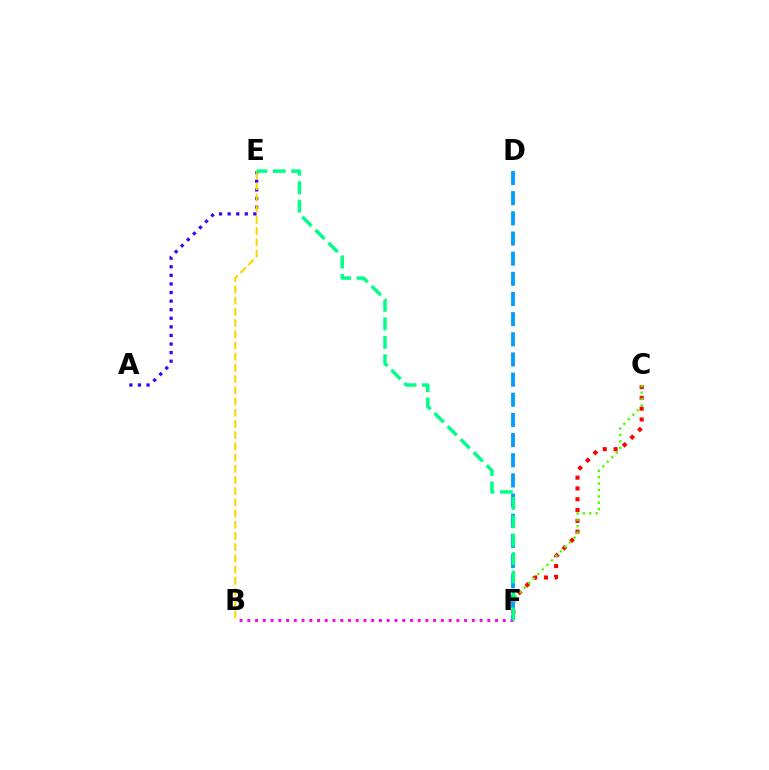{('C', 'F'): [{'color': '#ff0000', 'line_style': 'dotted', 'thickness': 2.94}, {'color': '#4fff00', 'line_style': 'dotted', 'thickness': 1.74}], ('A', 'E'): [{'color': '#3700ff', 'line_style': 'dotted', 'thickness': 2.33}], ('B', 'F'): [{'color': '#ff00ed', 'line_style': 'dotted', 'thickness': 2.1}], ('D', 'F'): [{'color': '#009eff', 'line_style': 'dashed', 'thickness': 2.74}], ('B', 'E'): [{'color': '#ffd500', 'line_style': 'dashed', 'thickness': 1.52}], ('E', 'F'): [{'color': '#00ff86', 'line_style': 'dashed', 'thickness': 2.5}]}